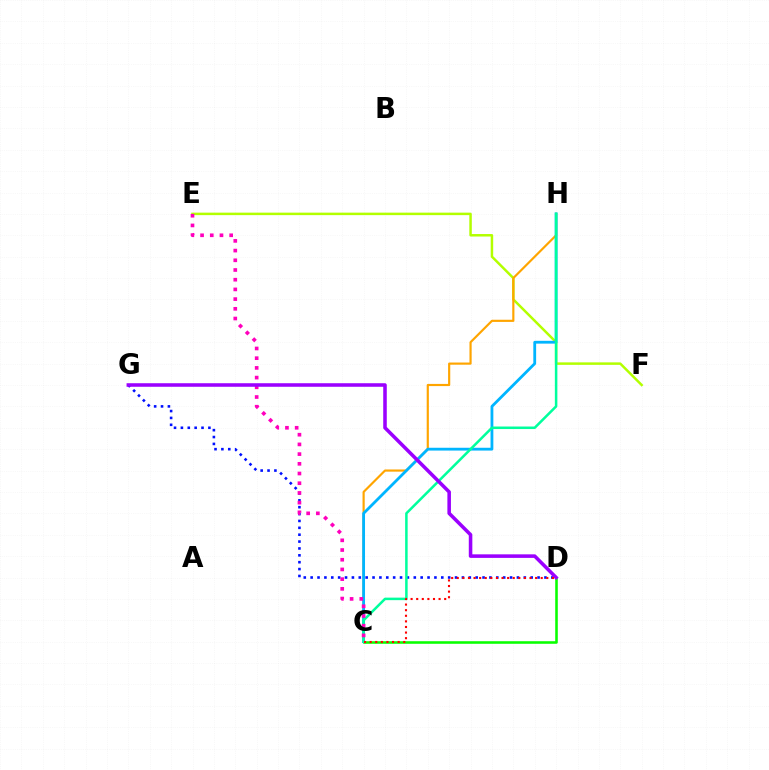{('E', 'F'): [{'color': '#b3ff00', 'line_style': 'solid', 'thickness': 1.79}], ('D', 'G'): [{'color': '#0010ff', 'line_style': 'dotted', 'thickness': 1.87}, {'color': '#9b00ff', 'line_style': 'solid', 'thickness': 2.56}], ('C', 'D'): [{'color': '#08ff00', 'line_style': 'solid', 'thickness': 1.85}, {'color': '#ff0000', 'line_style': 'dotted', 'thickness': 1.52}], ('C', 'H'): [{'color': '#ffa500', 'line_style': 'solid', 'thickness': 1.56}, {'color': '#00b5ff', 'line_style': 'solid', 'thickness': 2.02}, {'color': '#00ff9d', 'line_style': 'solid', 'thickness': 1.82}], ('C', 'E'): [{'color': '#ff00bd', 'line_style': 'dotted', 'thickness': 2.64}]}